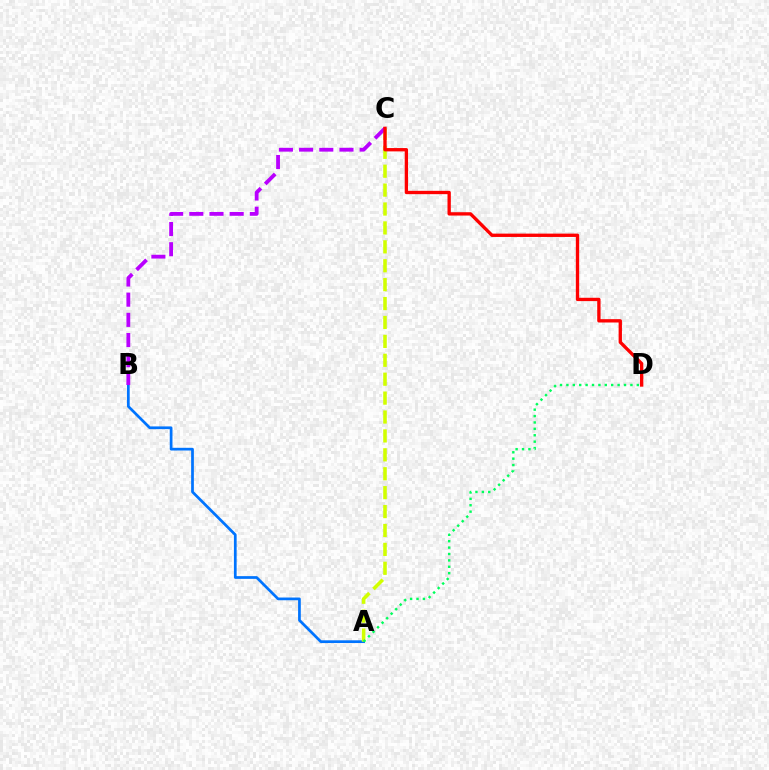{('A', 'B'): [{'color': '#0074ff', 'line_style': 'solid', 'thickness': 1.96}], ('A', 'C'): [{'color': '#d1ff00', 'line_style': 'dashed', 'thickness': 2.57}], ('A', 'D'): [{'color': '#00ff5c', 'line_style': 'dotted', 'thickness': 1.74}], ('B', 'C'): [{'color': '#b900ff', 'line_style': 'dashed', 'thickness': 2.74}], ('C', 'D'): [{'color': '#ff0000', 'line_style': 'solid', 'thickness': 2.4}]}